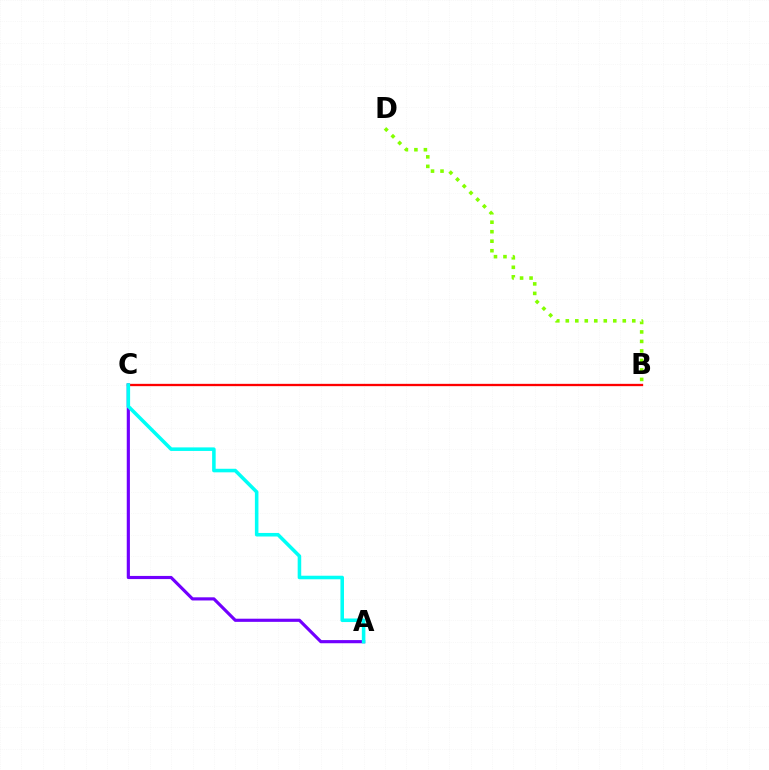{('B', 'D'): [{'color': '#84ff00', 'line_style': 'dotted', 'thickness': 2.58}], ('A', 'C'): [{'color': '#7200ff', 'line_style': 'solid', 'thickness': 2.27}, {'color': '#00fff6', 'line_style': 'solid', 'thickness': 2.56}], ('B', 'C'): [{'color': '#ff0000', 'line_style': 'solid', 'thickness': 1.67}]}